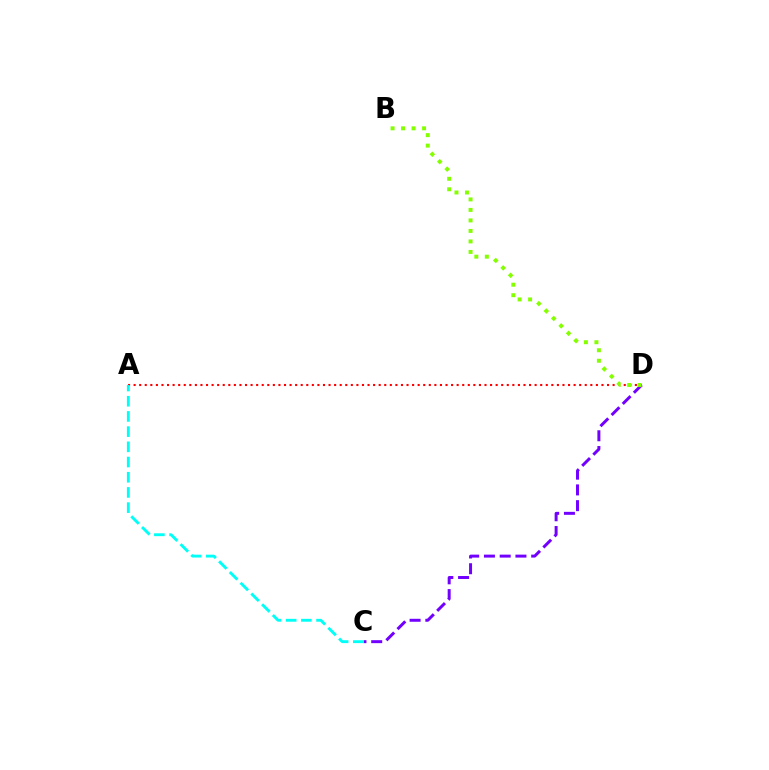{('C', 'D'): [{'color': '#7200ff', 'line_style': 'dashed', 'thickness': 2.14}], ('A', 'D'): [{'color': '#ff0000', 'line_style': 'dotted', 'thickness': 1.51}], ('B', 'D'): [{'color': '#84ff00', 'line_style': 'dotted', 'thickness': 2.85}], ('A', 'C'): [{'color': '#00fff6', 'line_style': 'dashed', 'thickness': 2.07}]}